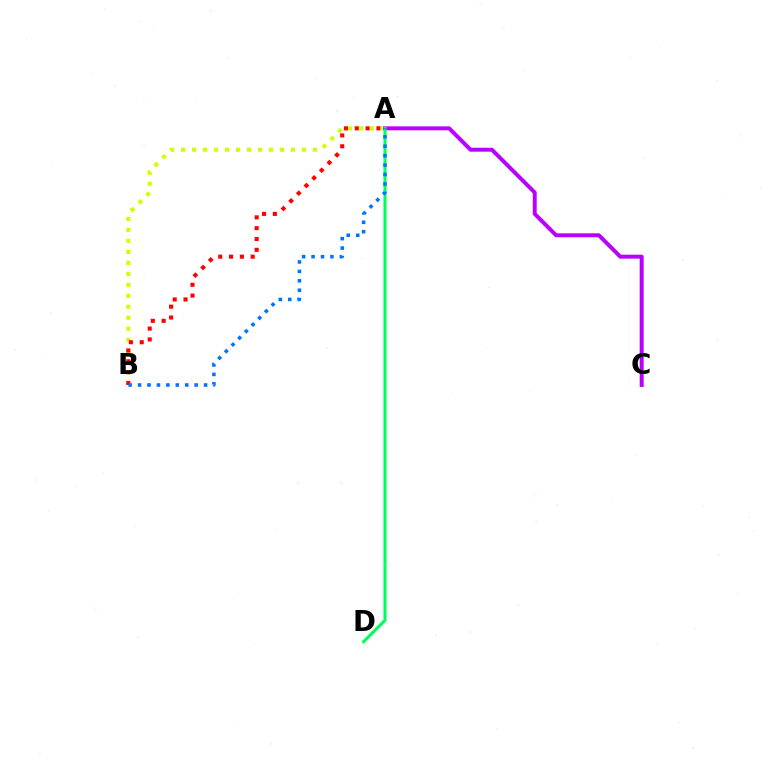{('A', 'B'): [{'color': '#d1ff00', 'line_style': 'dotted', 'thickness': 2.98}, {'color': '#ff0000', 'line_style': 'dotted', 'thickness': 2.94}, {'color': '#0074ff', 'line_style': 'dotted', 'thickness': 2.56}], ('A', 'C'): [{'color': '#b900ff', 'line_style': 'solid', 'thickness': 2.85}], ('A', 'D'): [{'color': '#00ff5c', 'line_style': 'solid', 'thickness': 2.2}]}